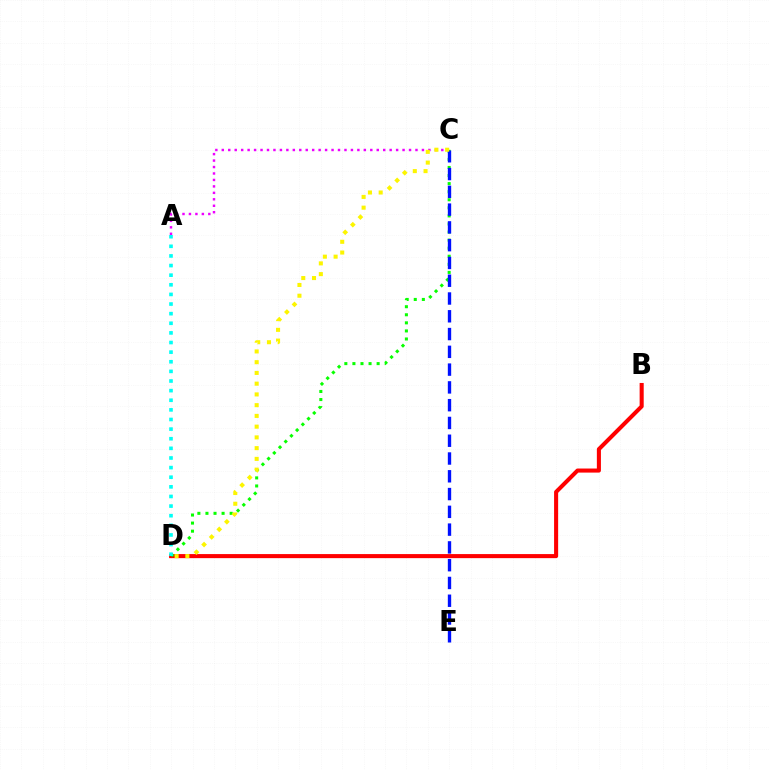{('B', 'D'): [{'color': '#ff0000', 'line_style': 'solid', 'thickness': 2.93}], ('C', 'D'): [{'color': '#08ff00', 'line_style': 'dotted', 'thickness': 2.19}, {'color': '#fcf500', 'line_style': 'dotted', 'thickness': 2.92}], ('A', 'C'): [{'color': '#ee00ff', 'line_style': 'dotted', 'thickness': 1.75}], ('A', 'D'): [{'color': '#00fff6', 'line_style': 'dotted', 'thickness': 2.61}], ('C', 'E'): [{'color': '#0010ff', 'line_style': 'dashed', 'thickness': 2.42}]}